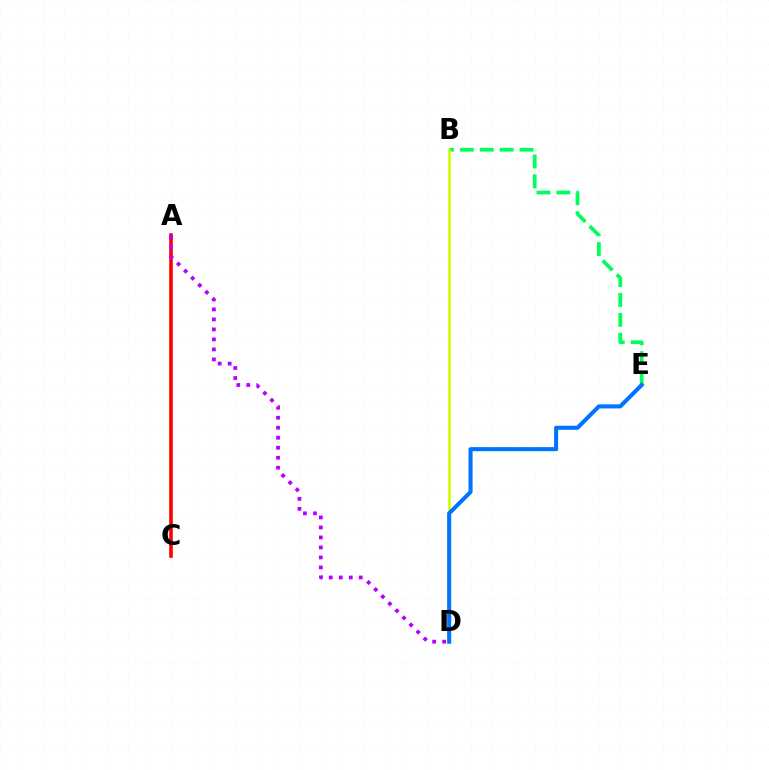{('A', 'C'): [{'color': '#ff0000', 'line_style': 'solid', 'thickness': 2.59}], ('B', 'E'): [{'color': '#00ff5c', 'line_style': 'dashed', 'thickness': 2.7}], ('B', 'D'): [{'color': '#d1ff00', 'line_style': 'solid', 'thickness': 1.92}], ('D', 'E'): [{'color': '#0074ff', 'line_style': 'solid', 'thickness': 2.92}], ('A', 'D'): [{'color': '#b900ff', 'line_style': 'dotted', 'thickness': 2.72}]}